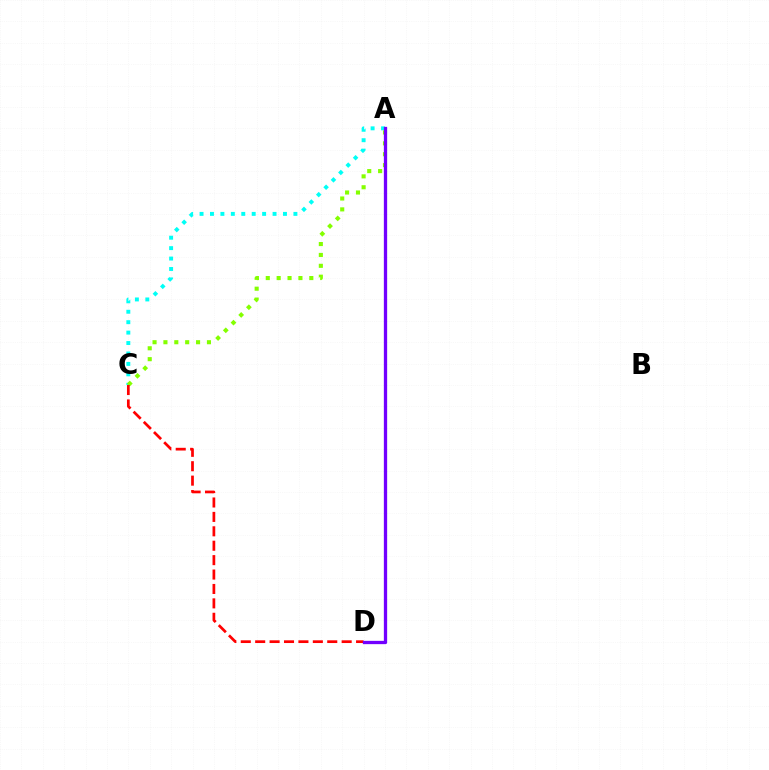{('A', 'C'): [{'color': '#00fff6', 'line_style': 'dotted', 'thickness': 2.83}, {'color': '#84ff00', 'line_style': 'dotted', 'thickness': 2.96}], ('C', 'D'): [{'color': '#ff0000', 'line_style': 'dashed', 'thickness': 1.96}], ('A', 'D'): [{'color': '#7200ff', 'line_style': 'solid', 'thickness': 2.37}]}